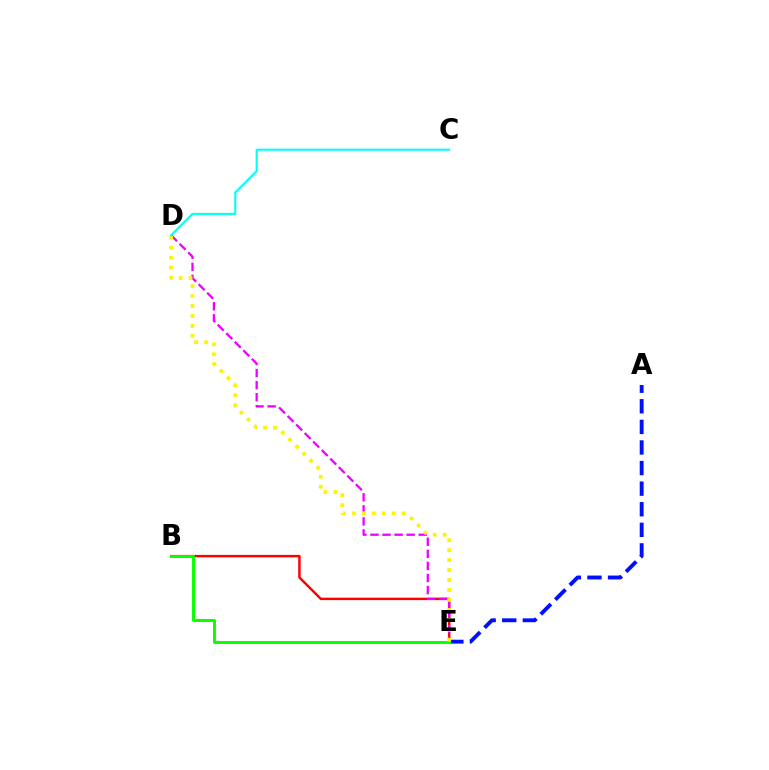{('A', 'E'): [{'color': '#0010ff', 'line_style': 'dashed', 'thickness': 2.8}], ('B', 'E'): [{'color': '#ff0000', 'line_style': 'solid', 'thickness': 1.77}, {'color': '#08ff00', 'line_style': 'solid', 'thickness': 2.12}], ('D', 'E'): [{'color': '#ee00ff', 'line_style': 'dashed', 'thickness': 1.64}, {'color': '#fcf500', 'line_style': 'dotted', 'thickness': 2.71}], ('C', 'D'): [{'color': '#00fff6', 'line_style': 'solid', 'thickness': 1.5}]}